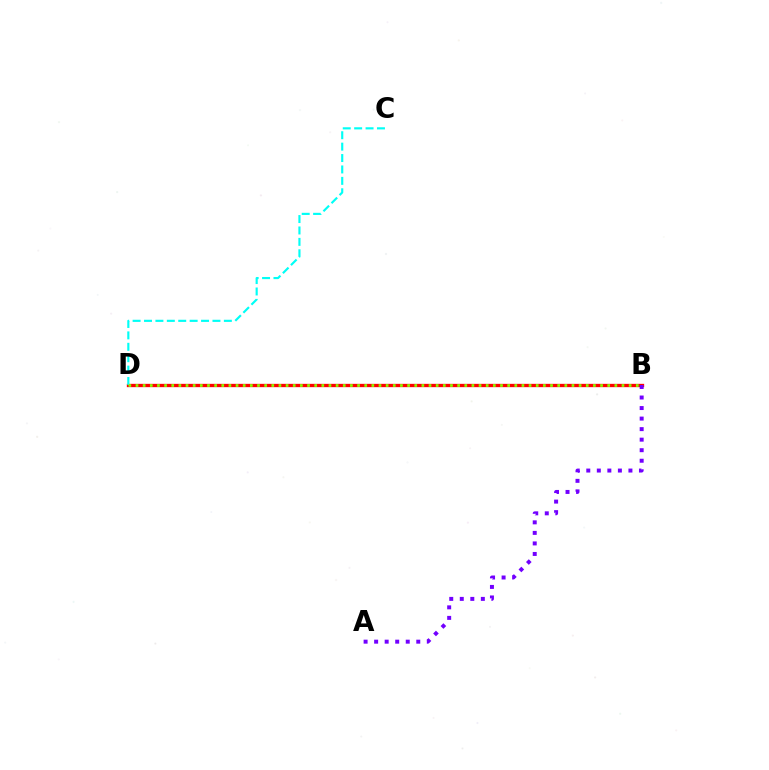{('B', 'D'): [{'color': '#ff0000', 'line_style': 'solid', 'thickness': 2.39}, {'color': '#84ff00', 'line_style': 'dotted', 'thickness': 1.94}], ('C', 'D'): [{'color': '#00fff6', 'line_style': 'dashed', 'thickness': 1.55}], ('A', 'B'): [{'color': '#7200ff', 'line_style': 'dotted', 'thickness': 2.86}]}